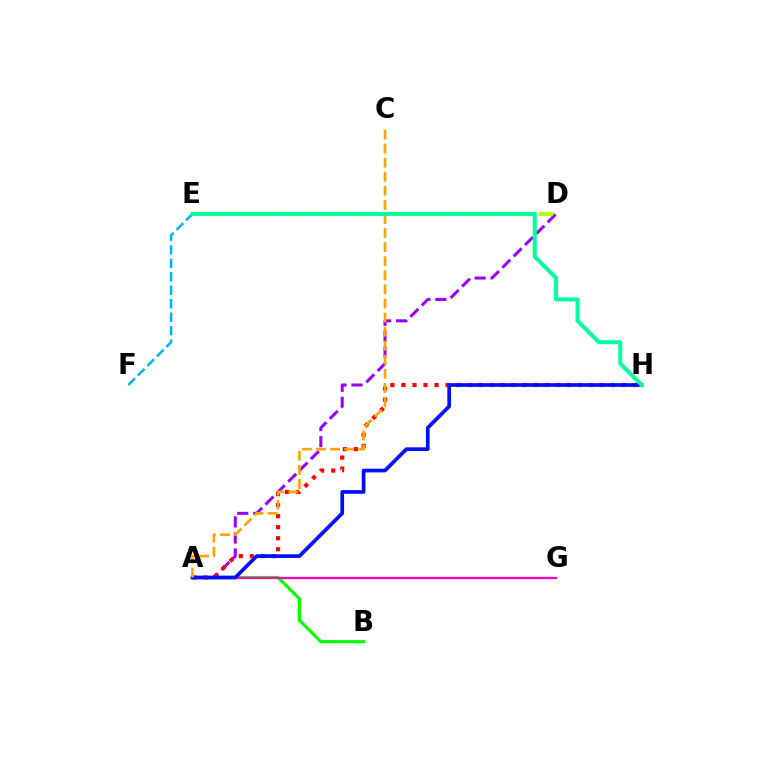{('A', 'D'): [{'color': '#9b00ff', 'line_style': 'dashed', 'thickness': 2.18}], ('A', 'H'): [{'color': '#ff0000', 'line_style': 'dotted', 'thickness': 3.0}, {'color': '#0010ff', 'line_style': 'solid', 'thickness': 2.65}], ('A', 'B'): [{'color': '#08ff00', 'line_style': 'solid', 'thickness': 2.28}], ('A', 'G'): [{'color': '#ff00bd', 'line_style': 'solid', 'thickness': 1.64}], ('E', 'F'): [{'color': '#00b5ff', 'line_style': 'dashed', 'thickness': 1.83}], ('D', 'E'): [{'color': '#b3ff00', 'line_style': 'dashed', 'thickness': 2.76}], ('A', 'C'): [{'color': '#ffa500', 'line_style': 'dashed', 'thickness': 1.91}], ('E', 'H'): [{'color': '#00ff9d', 'line_style': 'solid', 'thickness': 2.87}]}